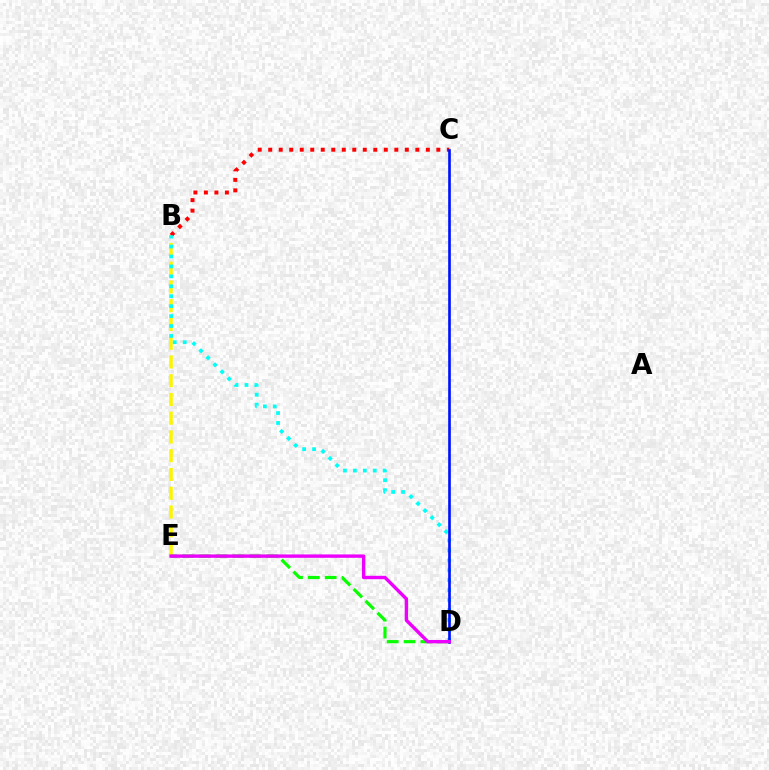{('B', 'E'): [{'color': '#fcf500', 'line_style': 'dashed', 'thickness': 2.55}], ('B', 'C'): [{'color': '#ff0000', 'line_style': 'dotted', 'thickness': 2.85}], ('B', 'D'): [{'color': '#00fff6', 'line_style': 'dotted', 'thickness': 2.7}], ('C', 'D'): [{'color': '#0010ff', 'line_style': 'solid', 'thickness': 1.9}], ('D', 'E'): [{'color': '#08ff00', 'line_style': 'dashed', 'thickness': 2.29}, {'color': '#ee00ff', 'line_style': 'solid', 'thickness': 2.44}]}